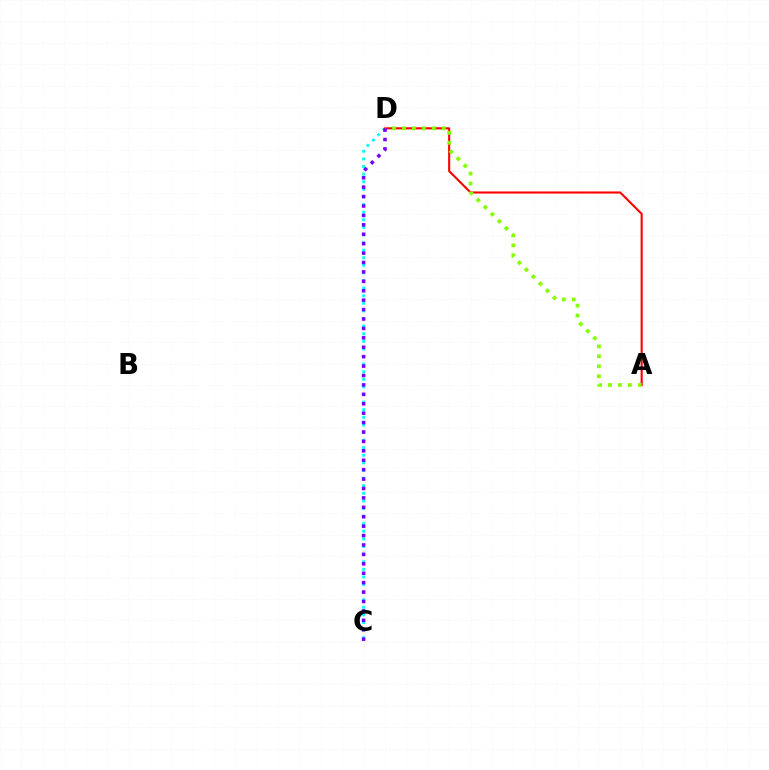{('C', 'D'): [{'color': '#00fff6', 'line_style': 'dotted', 'thickness': 2.07}, {'color': '#7200ff', 'line_style': 'dotted', 'thickness': 2.56}], ('A', 'D'): [{'color': '#ff0000', 'line_style': 'solid', 'thickness': 1.51}, {'color': '#84ff00', 'line_style': 'dotted', 'thickness': 2.7}]}